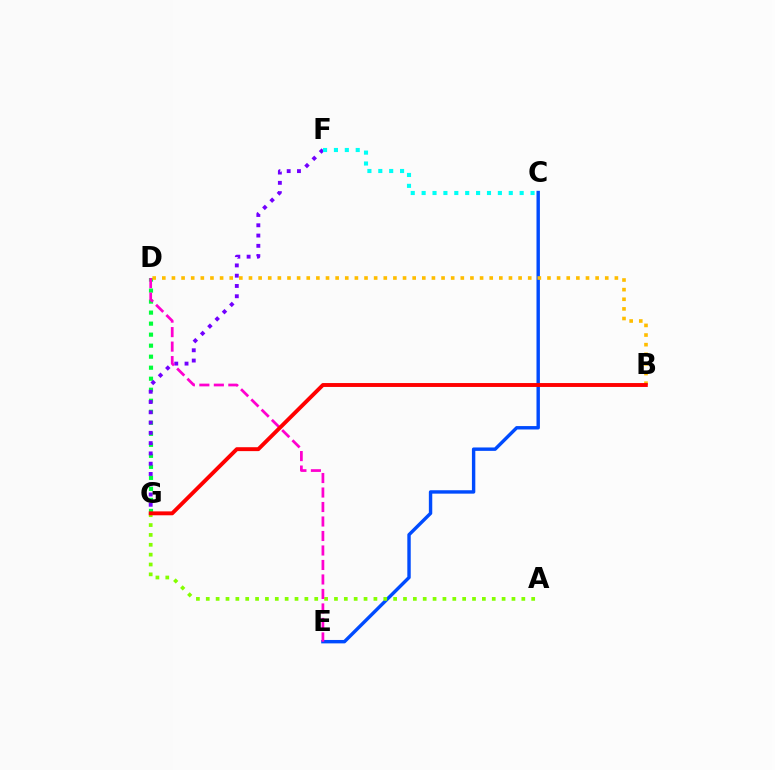{('C', 'E'): [{'color': '#004bff', 'line_style': 'solid', 'thickness': 2.45}], ('A', 'G'): [{'color': '#84ff00', 'line_style': 'dotted', 'thickness': 2.68}], ('D', 'G'): [{'color': '#00ff39', 'line_style': 'dotted', 'thickness': 2.99}], ('F', 'G'): [{'color': '#7200ff', 'line_style': 'dotted', 'thickness': 2.79}], ('B', 'D'): [{'color': '#ffbd00', 'line_style': 'dotted', 'thickness': 2.62}], ('D', 'E'): [{'color': '#ff00cf', 'line_style': 'dashed', 'thickness': 1.97}], ('C', 'F'): [{'color': '#00fff6', 'line_style': 'dotted', 'thickness': 2.96}], ('B', 'G'): [{'color': '#ff0000', 'line_style': 'solid', 'thickness': 2.81}]}